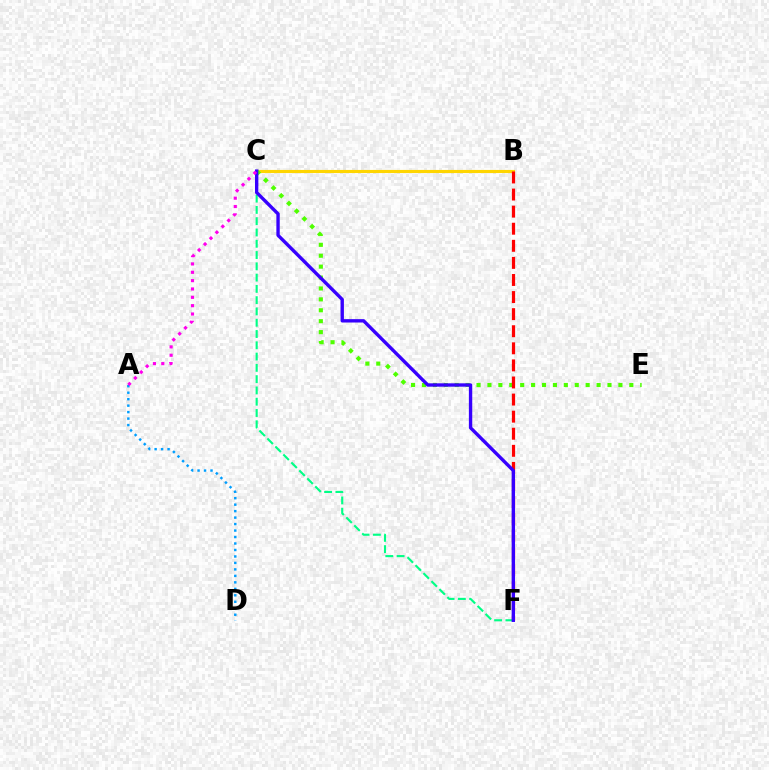{('A', 'D'): [{'color': '#009eff', 'line_style': 'dotted', 'thickness': 1.76}], ('B', 'C'): [{'color': '#ffd500', 'line_style': 'solid', 'thickness': 2.26}], ('C', 'E'): [{'color': '#4fff00', 'line_style': 'dotted', 'thickness': 2.97}], ('C', 'F'): [{'color': '#00ff86', 'line_style': 'dashed', 'thickness': 1.53}, {'color': '#3700ff', 'line_style': 'solid', 'thickness': 2.42}], ('B', 'F'): [{'color': '#ff0000', 'line_style': 'dashed', 'thickness': 2.32}], ('A', 'C'): [{'color': '#ff00ed', 'line_style': 'dotted', 'thickness': 2.27}]}